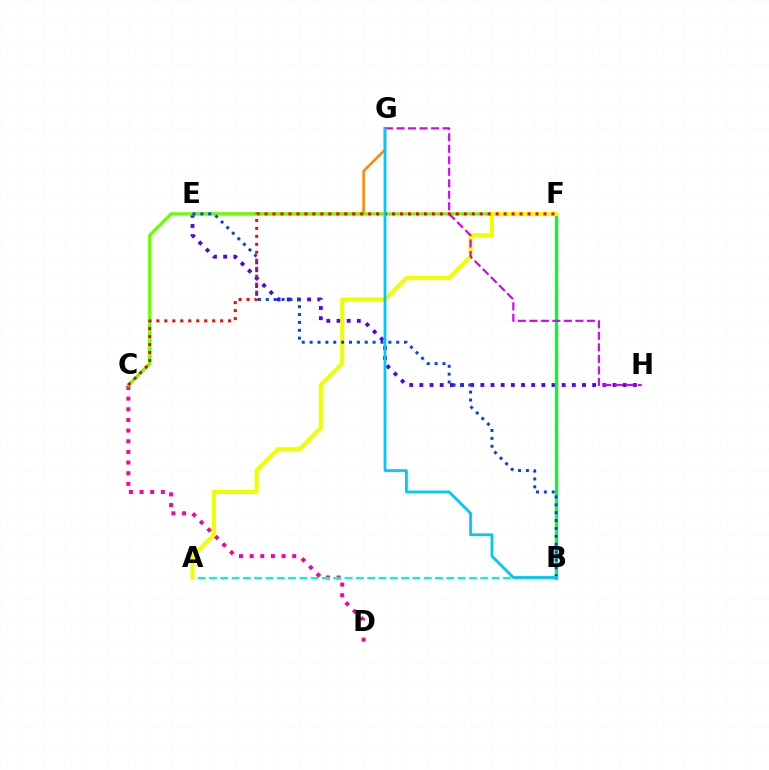{('C', 'D'): [{'color': '#ff00a0', 'line_style': 'dotted', 'thickness': 2.9}], ('E', 'G'): [{'color': '#ff8800', 'line_style': 'solid', 'thickness': 1.85}], ('A', 'B'): [{'color': '#00ffaf', 'line_style': 'dashed', 'thickness': 1.54}], ('E', 'H'): [{'color': '#4f00ff', 'line_style': 'dotted', 'thickness': 2.76}], ('B', 'F'): [{'color': '#00ff27', 'line_style': 'solid', 'thickness': 2.39}], ('C', 'F'): [{'color': '#66ff00', 'line_style': 'solid', 'thickness': 2.28}, {'color': '#ff0000', 'line_style': 'dotted', 'thickness': 2.16}], ('A', 'F'): [{'color': '#eeff00', 'line_style': 'solid', 'thickness': 2.92}], ('G', 'H'): [{'color': '#d600ff', 'line_style': 'dashed', 'thickness': 1.56}], ('B', 'E'): [{'color': '#003fff', 'line_style': 'dotted', 'thickness': 2.14}], ('B', 'G'): [{'color': '#00c7ff', 'line_style': 'solid', 'thickness': 2.01}]}